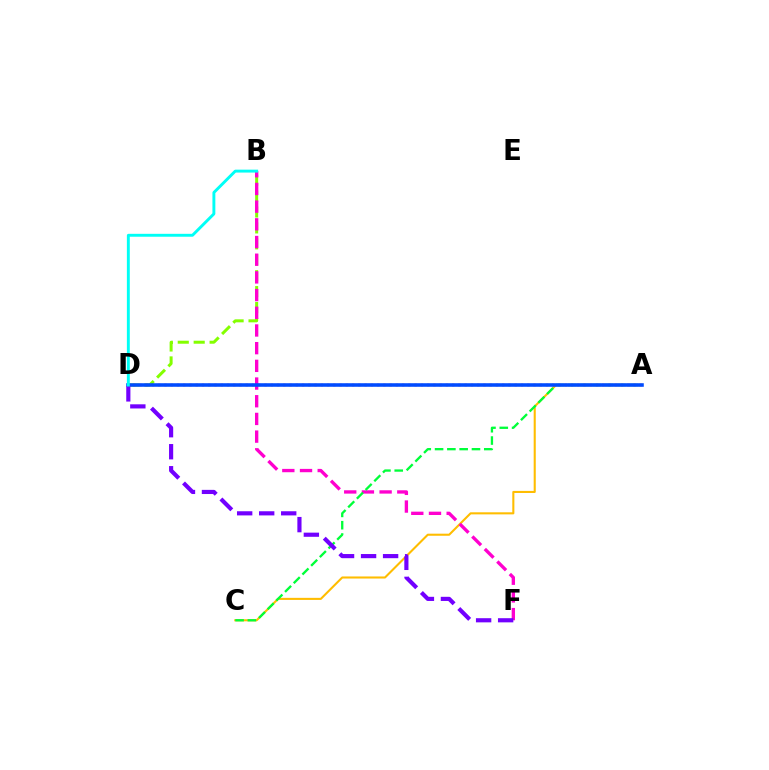{('A', 'C'): [{'color': '#ffbd00', 'line_style': 'solid', 'thickness': 1.5}, {'color': '#00ff39', 'line_style': 'dashed', 'thickness': 1.67}], ('B', 'D'): [{'color': '#84ff00', 'line_style': 'dashed', 'thickness': 2.16}, {'color': '#00fff6', 'line_style': 'solid', 'thickness': 2.1}], ('A', 'D'): [{'color': '#ff0000', 'line_style': 'dotted', 'thickness': 1.7}, {'color': '#004bff', 'line_style': 'solid', 'thickness': 2.56}], ('B', 'F'): [{'color': '#ff00cf', 'line_style': 'dashed', 'thickness': 2.4}], ('D', 'F'): [{'color': '#7200ff', 'line_style': 'dashed', 'thickness': 2.99}]}